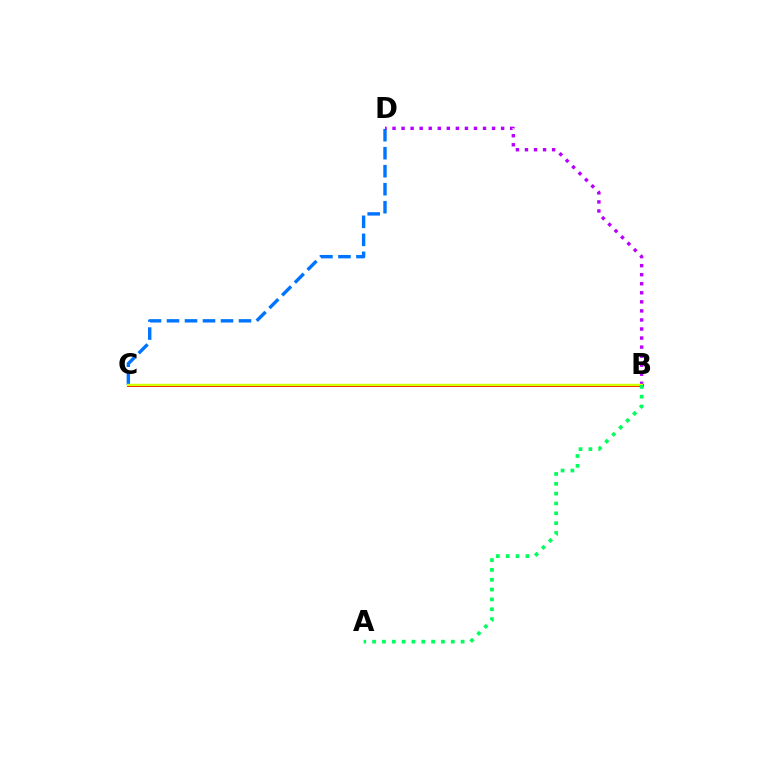{('B', 'C'): [{'color': '#ff0000', 'line_style': 'solid', 'thickness': 2.16}, {'color': '#d1ff00', 'line_style': 'solid', 'thickness': 1.76}], ('C', 'D'): [{'color': '#0074ff', 'line_style': 'dashed', 'thickness': 2.45}], ('B', 'D'): [{'color': '#b900ff', 'line_style': 'dotted', 'thickness': 2.46}], ('A', 'B'): [{'color': '#00ff5c', 'line_style': 'dotted', 'thickness': 2.67}]}